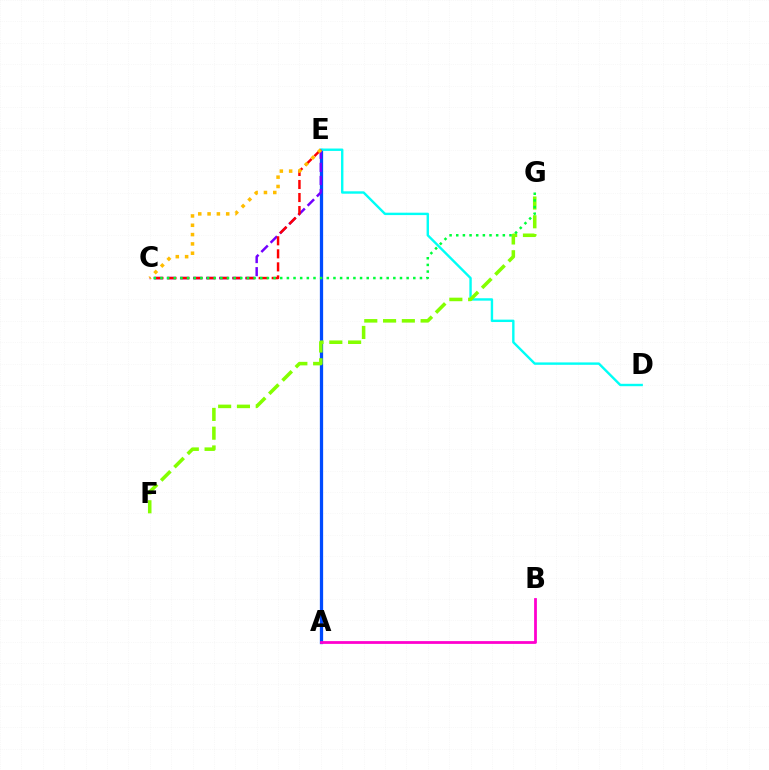{('A', 'E'): [{'color': '#004bff', 'line_style': 'solid', 'thickness': 2.35}], ('D', 'E'): [{'color': '#00fff6', 'line_style': 'solid', 'thickness': 1.73}], ('C', 'E'): [{'color': '#7200ff', 'line_style': 'dashed', 'thickness': 1.78}, {'color': '#ff0000', 'line_style': 'dashed', 'thickness': 1.77}, {'color': '#ffbd00', 'line_style': 'dotted', 'thickness': 2.53}], ('F', 'G'): [{'color': '#84ff00', 'line_style': 'dashed', 'thickness': 2.55}], ('C', 'G'): [{'color': '#00ff39', 'line_style': 'dotted', 'thickness': 1.81}], ('A', 'B'): [{'color': '#ff00cf', 'line_style': 'solid', 'thickness': 2.0}]}